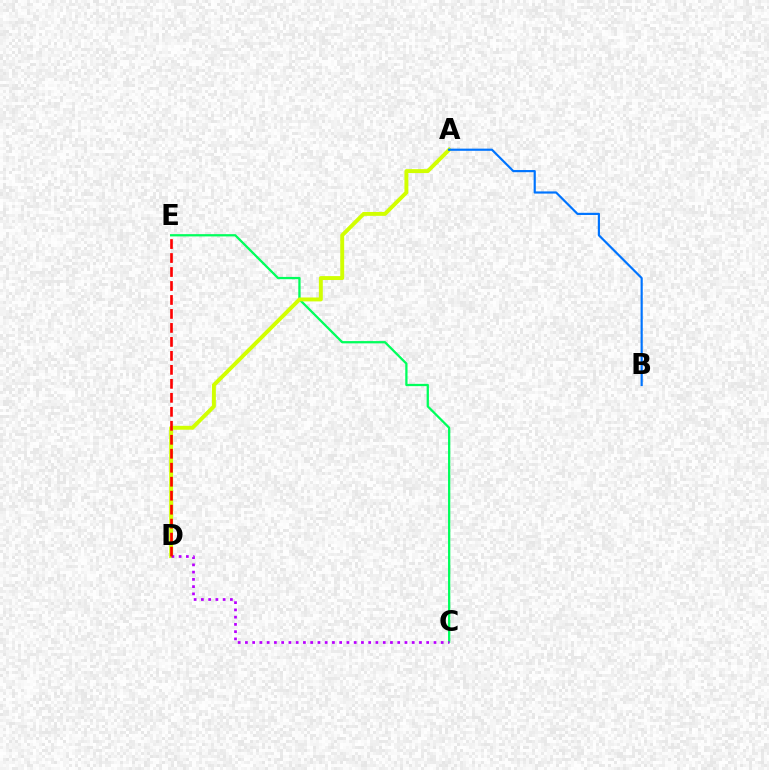{('C', 'E'): [{'color': '#00ff5c', 'line_style': 'solid', 'thickness': 1.64}], ('A', 'D'): [{'color': '#d1ff00', 'line_style': 'solid', 'thickness': 2.82}], ('A', 'B'): [{'color': '#0074ff', 'line_style': 'solid', 'thickness': 1.57}], ('C', 'D'): [{'color': '#b900ff', 'line_style': 'dotted', 'thickness': 1.97}], ('D', 'E'): [{'color': '#ff0000', 'line_style': 'dashed', 'thickness': 1.9}]}